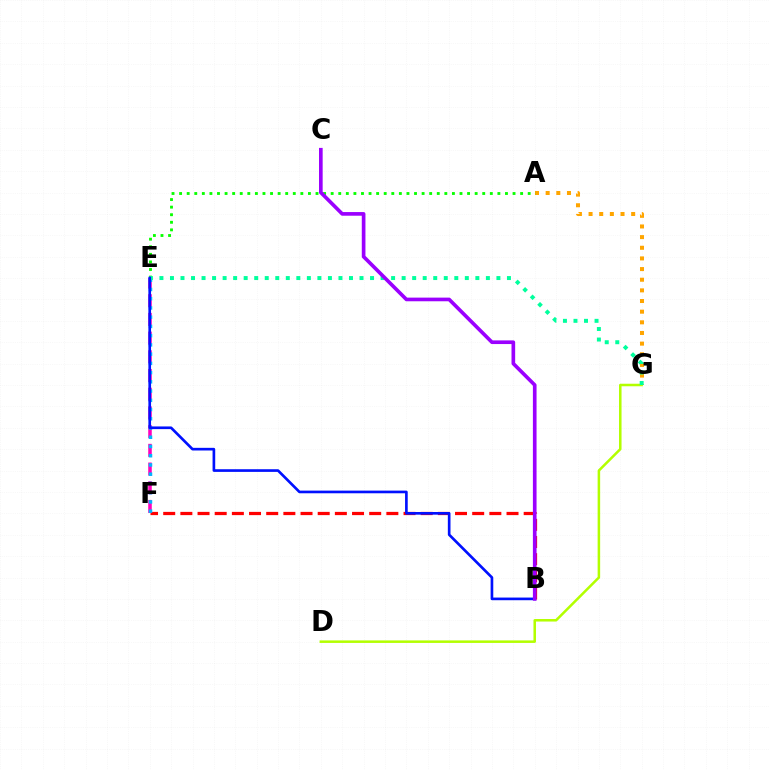{('A', 'G'): [{'color': '#ffa500', 'line_style': 'dotted', 'thickness': 2.89}], ('E', 'F'): [{'color': '#ff00bd', 'line_style': 'dashed', 'thickness': 2.54}, {'color': '#00b5ff', 'line_style': 'dotted', 'thickness': 2.51}], ('A', 'E'): [{'color': '#08ff00', 'line_style': 'dotted', 'thickness': 2.06}], ('D', 'G'): [{'color': '#b3ff00', 'line_style': 'solid', 'thickness': 1.81}], ('B', 'F'): [{'color': '#ff0000', 'line_style': 'dashed', 'thickness': 2.33}], ('E', 'G'): [{'color': '#00ff9d', 'line_style': 'dotted', 'thickness': 2.86}], ('B', 'E'): [{'color': '#0010ff', 'line_style': 'solid', 'thickness': 1.92}], ('B', 'C'): [{'color': '#9b00ff', 'line_style': 'solid', 'thickness': 2.63}]}